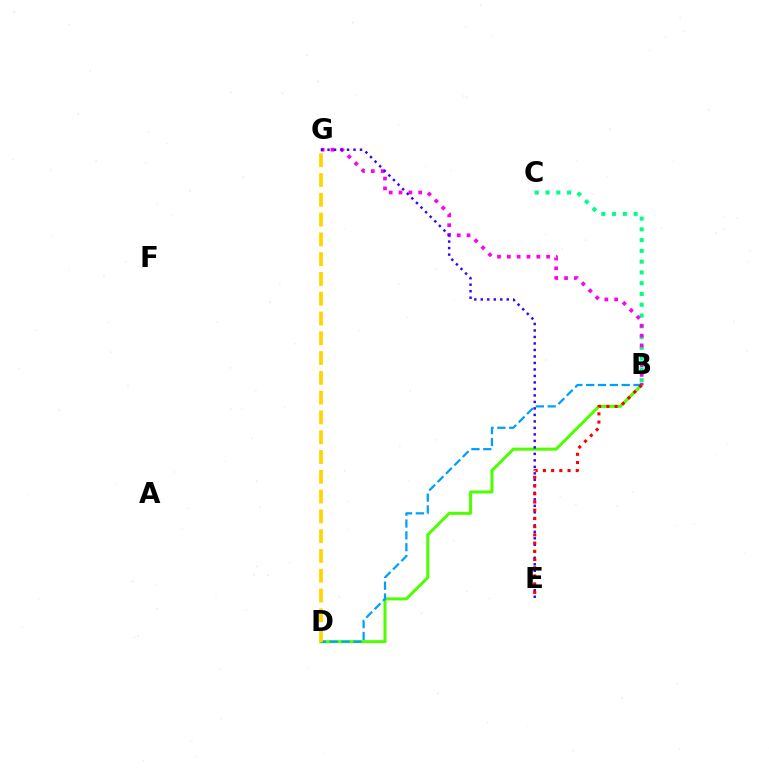{('B', 'D'): [{'color': '#4fff00', 'line_style': 'solid', 'thickness': 2.18}, {'color': '#009eff', 'line_style': 'dashed', 'thickness': 1.61}], ('B', 'C'): [{'color': '#00ff86', 'line_style': 'dotted', 'thickness': 2.93}], ('B', 'G'): [{'color': '#ff00ed', 'line_style': 'dotted', 'thickness': 2.67}], ('E', 'G'): [{'color': '#3700ff', 'line_style': 'dotted', 'thickness': 1.76}], ('D', 'G'): [{'color': '#ffd500', 'line_style': 'dashed', 'thickness': 2.69}], ('B', 'E'): [{'color': '#ff0000', 'line_style': 'dotted', 'thickness': 2.23}]}